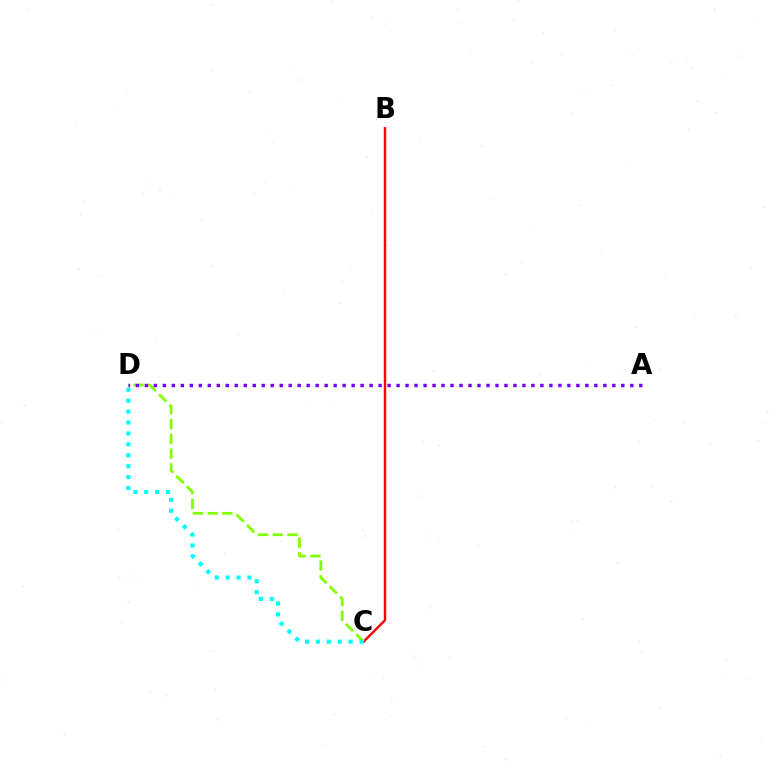{('B', 'C'): [{'color': '#ff0000', 'line_style': 'solid', 'thickness': 1.75}], ('C', 'D'): [{'color': '#84ff00', 'line_style': 'dashed', 'thickness': 2.01}, {'color': '#00fff6', 'line_style': 'dotted', 'thickness': 2.97}], ('A', 'D'): [{'color': '#7200ff', 'line_style': 'dotted', 'thickness': 2.44}]}